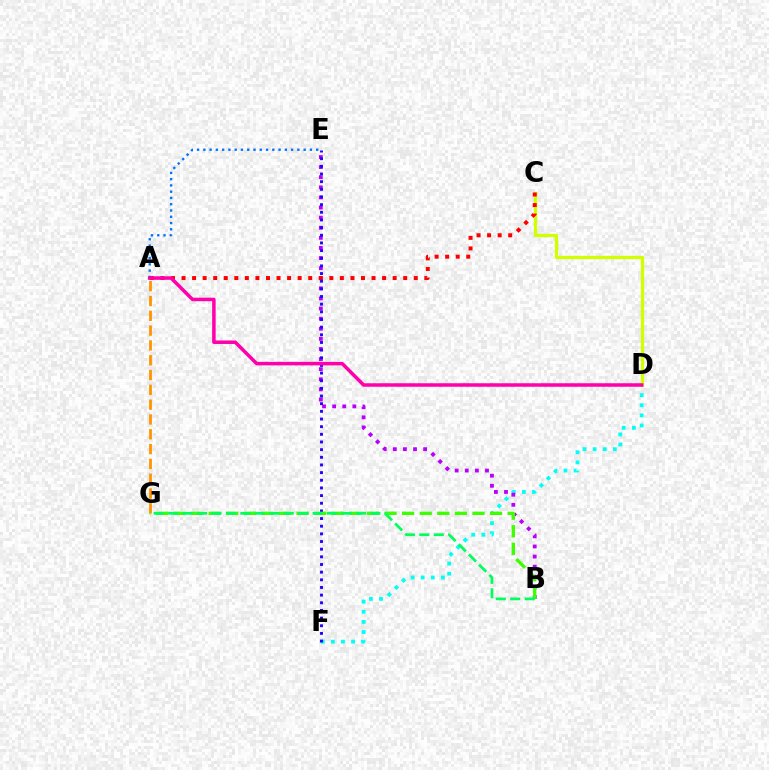{('D', 'F'): [{'color': '#00fff6', 'line_style': 'dotted', 'thickness': 2.75}], ('C', 'D'): [{'color': '#d1ff00', 'line_style': 'solid', 'thickness': 2.35}], ('B', 'E'): [{'color': '#b900ff', 'line_style': 'dotted', 'thickness': 2.74}], ('A', 'G'): [{'color': '#ff9400', 'line_style': 'dashed', 'thickness': 2.01}], ('A', 'C'): [{'color': '#ff0000', 'line_style': 'dotted', 'thickness': 2.87}], ('E', 'F'): [{'color': '#2500ff', 'line_style': 'dotted', 'thickness': 2.08}], ('A', 'E'): [{'color': '#0074ff', 'line_style': 'dotted', 'thickness': 1.7}], ('B', 'G'): [{'color': '#3dff00', 'line_style': 'dashed', 'thickness': 2.39}, {'color': '#00ff5c', 'line_style': 'dashed', 'thickness': 1.96}], ('A', 'D'): [{'color': '#ff00ac', 'line_style': 'solid', 'thickness': 2.53}]}